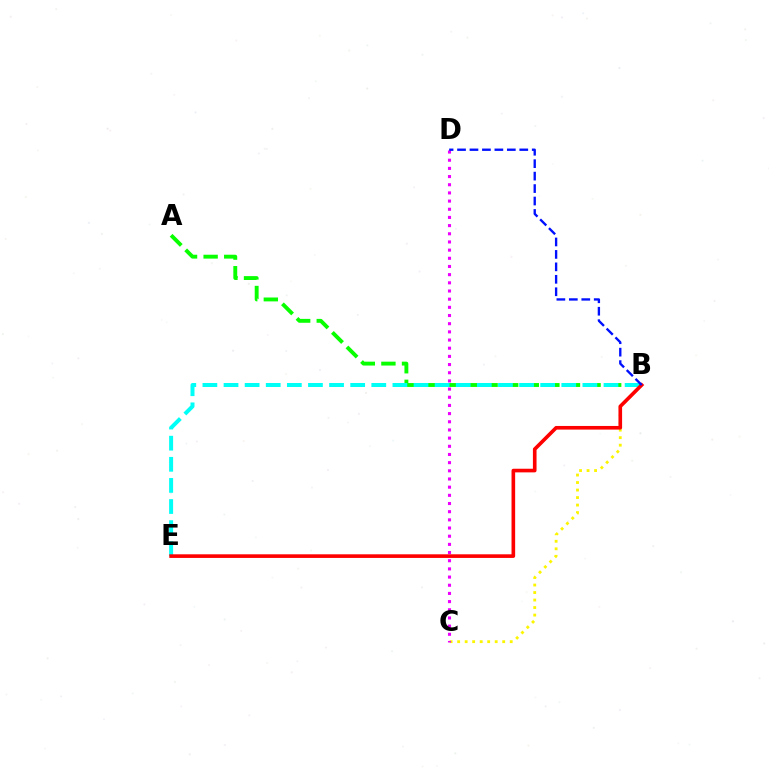{('A', 'B'): [{'color': '#08ff00', 'line_style': 'dashed', 'thickness': 2.8}], ('B', 'C'): [{'color': '#fcf500', 'line_style': 'dotted', 'thickness': 2.04}], ('B', 'E'): [{'color': '#00fff6', 'line_style': 'dashed', 'thickness': 2.87}, {'color': '#ff0000', 'line_style': 'solid', 'thickness': 2.61}], ('C', 'D'): [{'color': '#ee00ff', 'line_style': 'dotted', 'thickness': 2.22}], ('B', 'D'): [{'color': '#0010ff', 'line_style': 'dashed', 'thickness': 1.69}]}